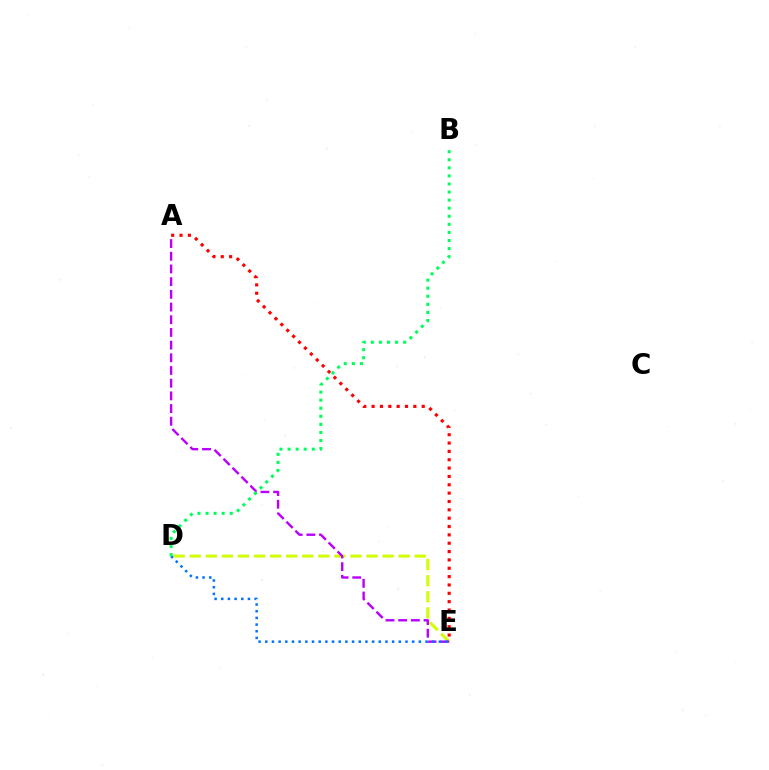{('A', 'E'): [{'color': '#ff0000', 'line_style': 'dotted', 'thickness': 2.27}, {'color': '#b900ff', 'line_style': 'dashed', 'thickness': 1.72}], ('D', 'E'): [{'color': '#d1ff00', 'line_style': 'dashed', 'thickness': 2.18}, {'color': '#0074ff', 'line_style': 'dotted', 'thickness': 1.81}], ('B', 'D'): [{'color': '#00ff5c', 'line_style': 'dotted', 'thickness': 2.19}]}